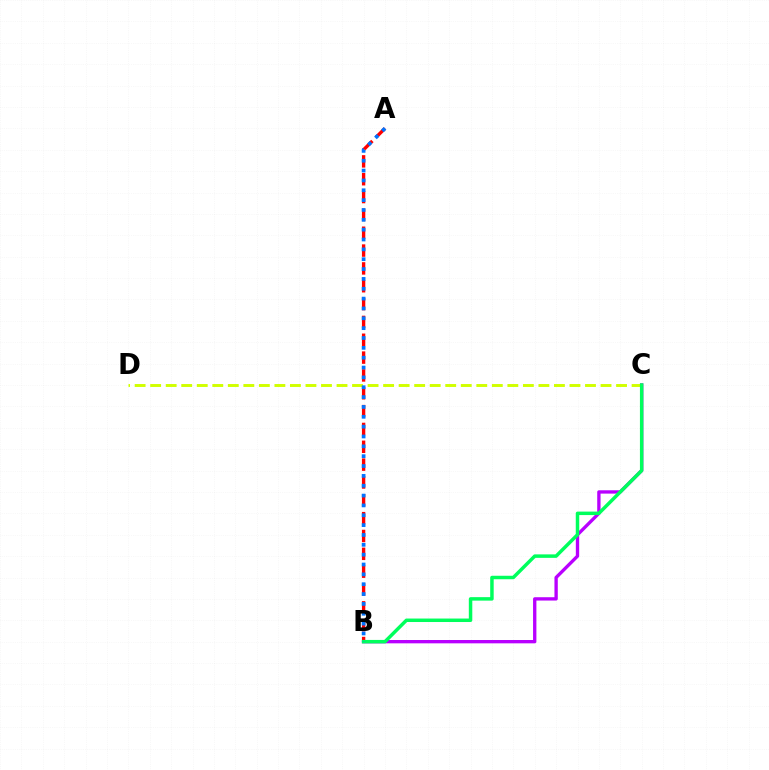{('A', 'B'): [{'color': '#ff0000', 'line_style': 'dashed', 'thickness': 2.42}, {'color': '#0074ff', 'line_style': 'dotted', 'thickness': 2.68}], ('C', 'D'): [{'color': '#d1ff00', 'line_style': 'dashed', 'thickness': 2.11}], ('B', 'C'): [{'color': '#b900ff', 'line_style': 'solid', 'thickness': 2.4}, {'color': '#00ff5c', 'line_style': 'solid', 'thickness': 2.5}]}